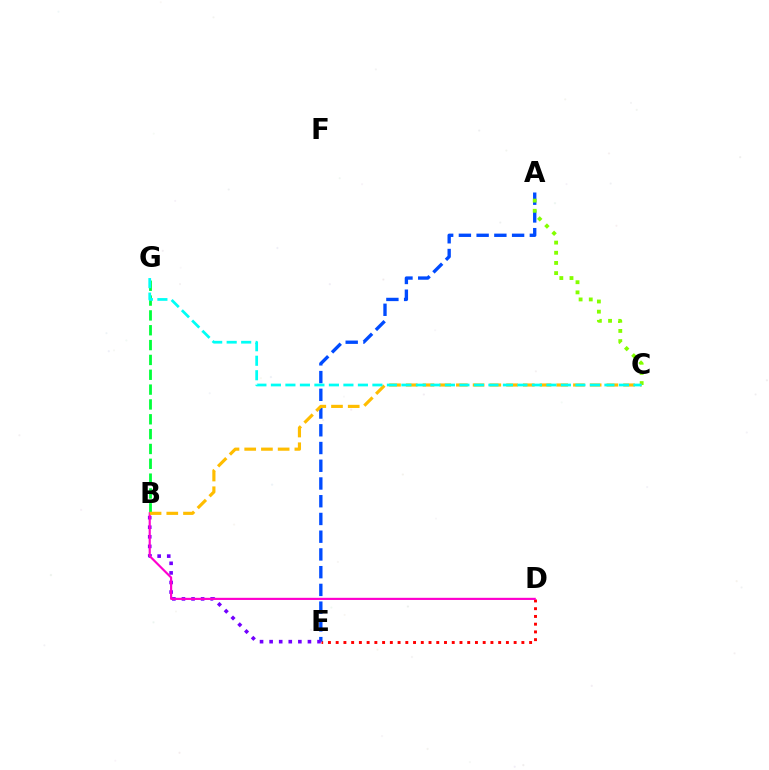{('D', 'E'): [{'color': '#ff0000', 'line_style': 'dotted', 'thickness': 2.1}], ('A', 'E'): [{'color': '#004bff', 'line_style': 'dashed', 'thickness': 2.41}], ('B', 'G'): [{'color': '#00ff39', 'line_style': 'dashed', 'thickness': 2.02}], ('B', 'E'): [{'color': '#7200ff', 'line_style': 'dotted', 'thickness': 2.6}], ('B', 'D'): [{'color': '#ff00cf', 'line_style': 'solid', 'thickness': 1.55}], ('A', 'C'): [{'color': '#84ff00', 'line_style': 'dotted', 'thickness': 2.76}], ('B', 'C'): [{'color': '#ffbd00', 'line_style': 'dashed', 'thickness': 2.27}], ('C', 'G'): [{'color': '#00fff6', 'line_style': 'dashed', 'thickness': 1.97}]}